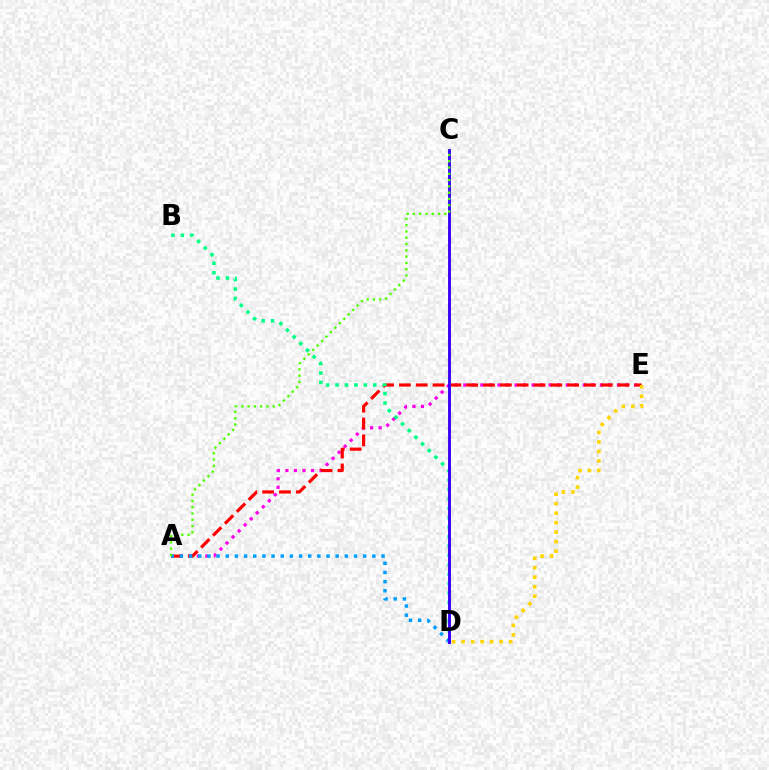{('A', 'E'): [{'color': '#ff00ed', 'line_style': 'dotted', 'thickness': 2.32}, {'color': '#ff0000', 'line_style': 'dashed', 'thickness': 2.28}], ('B', 'D'): [{'color': '#00ff86', 'line_style': 'dotted', 'thickness': 2.56}], ('A', 'D'): [{'color': '#009eff', 'line_style': 'dotted', 'thickness': 2.49}], ('D', 'E'): [{'color': '#ffd500', 'line_style': 'dotted', 'thickness': 2.58}], ('C', 'D'): [{'color': '#3700ff', 'line_style': 'solid', 'thickness': 2.09}], ('A', 'C'): [{'color': '#4fff00', 'line_style': 'dotted', 'thickness': 1.71}]}